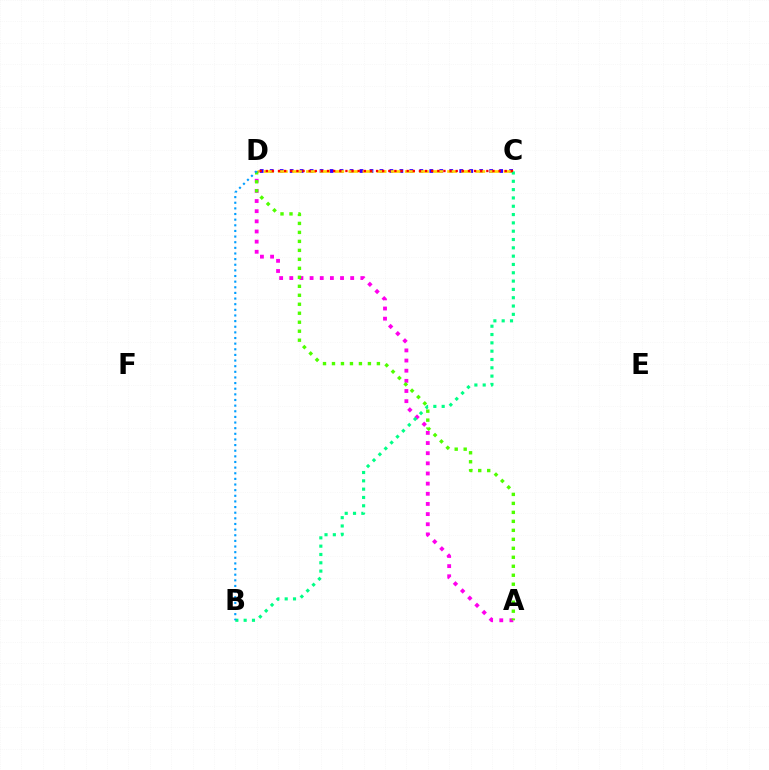{('C', 'D'): [{'color': '#3700ff', 'line_style': 'dotted', 'thickness': 2.71}, {'color': '#ffd500', 'line_style': 'dashed', 'thickness': 1.92}, {'color': '#ff0000', 'line_style': 'dotted', 'thickness': 1.66}], ('A', 'D'): [{'color': '#ff00ed', 'line_style': 'dotted', 'thickness': 2.76}, {'color': '#4fff00', 'line_style': 'dotted', 'thickness': 2.44}], ('B', 'C'): [{'color': '#00ff86', 'line_style': 'dotted', 'thickness': 2.26}], ('B', 'D'): [{'color': '#009eff', 'line_style': 'dotted', 'thickness': 1.53}]}